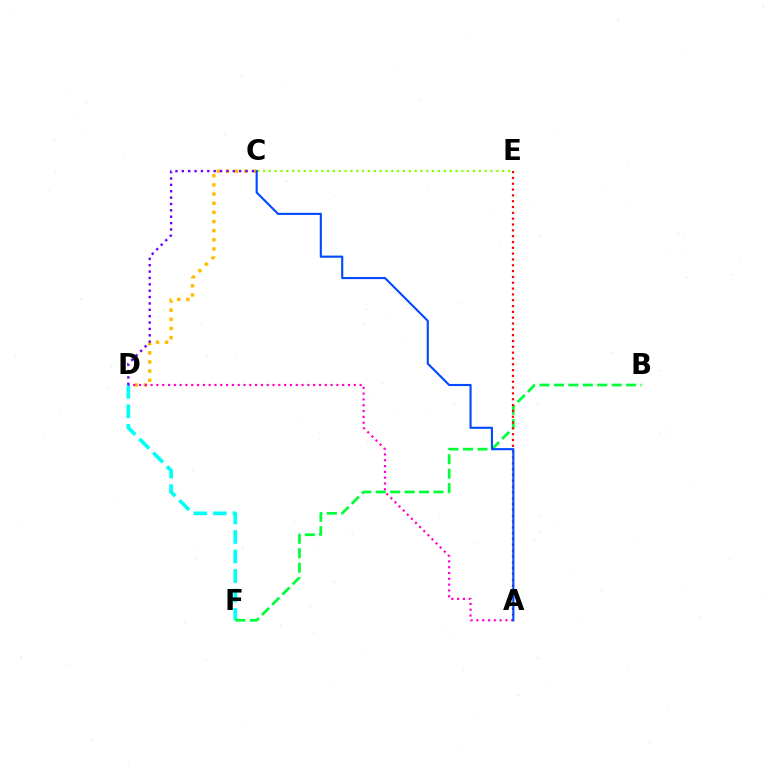{('C', 'D'): [{'color': '#ffbd00', 'line_style': 'dotted', 'thickness': 2.48}, {'color': '#7200ff', 'line_style': 'dotted', 'thickness': 1.73}], ('D', 'F'): [{'color': '#00fff6', 'line_style': 'dashed', 'thickness': 2.65}], ('A', 'D'): [{'color': '#ff00cf', 'line_style': 'dotted', 'thickness': 1.58}], ('B', 'F'): [{'color': '#00ff39', 'line_style': 'dashed', 'thickness': 1.96}], ('A', 'E'): [{'color': '#ff0000', 'line_style': 'dotted', 'thickness': 1.58}], ('C', 'E'): [{'color': '#84ff00', 'line_style': 'dotted', 'thickness': 1.59}], ('A', 'C'): [{'color': '#004bff', 'line_style': 'solid', 'thickness': 1.53}]}